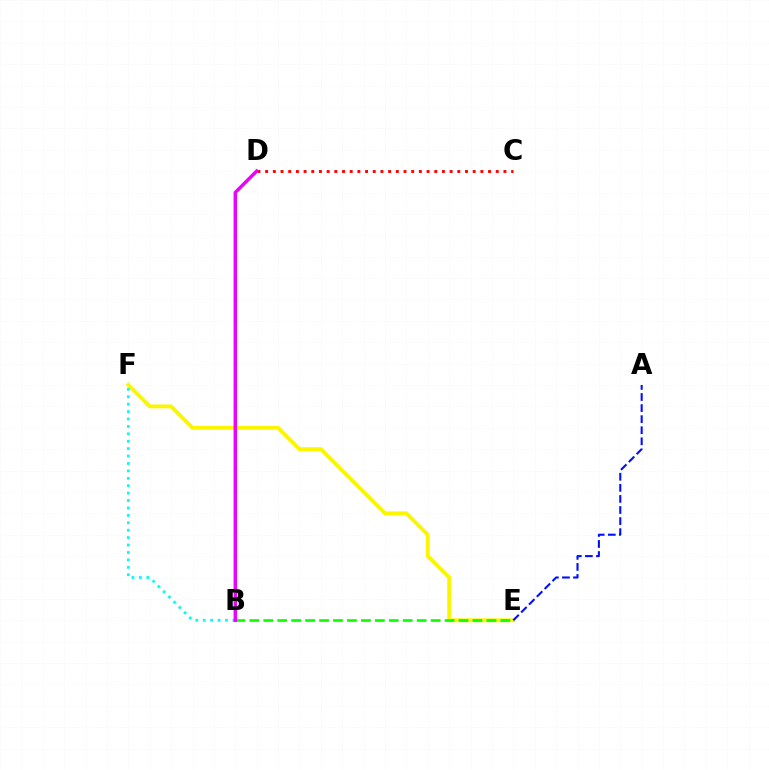{('E', 'F'): [{'color': '#fcf500', 'line_style': 'solid', 'thickness': 2.77}], ('B', 'F'): [{'color': '#00fff6', 'line_style': 'dotted', 'thickness': 2.01}], ('A', 'E'): [{'color': '#0010ff', 'line_style': 'dashed', 'thickness': 1.5}], ('B', 'E'): [{'color': '#08ff00', 'line_style': 'dashed', 'thickness': 1.89}], ('C', 'D'): [{'color': '#ff0000', 'line_style': 'dotted', 'thickness': 2.09}], ('B', 'D'): [{'color': '#ee00ff', 'line_style': 'solid', 'thickness': 2.47}]}